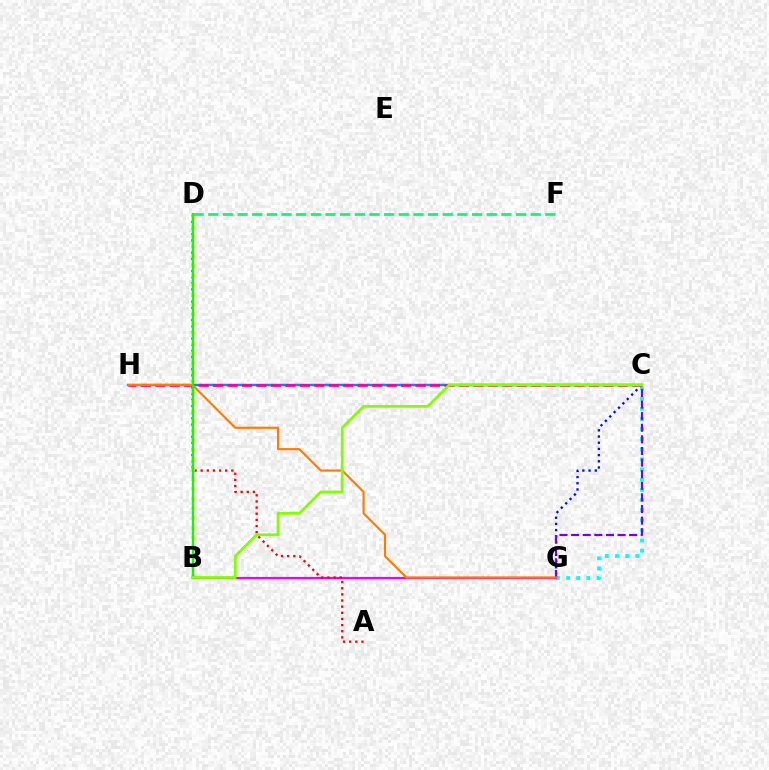{('C', 'G'): [{'color': '#00fff6', 'line_style': 'dotted', 'thickness': 2.75}, {'color': '#0010ff', 'line_style': 'dotted', 'thickness': 1.68}, {'color': '#7200ff', 'line_style': 'dashed', 'thickness': 1.58}], ('C', 'H'): [{'color': '#008cff', 'line_style': 'solid', 'thickness': 1.78}, {'color': '#ff0094', 'line_style': 'dashed', 'thickness': 1.96}], ('B', 'G'): [{'color': '#ee00ff', 'line_style': 'solid', 'thickness': 1.58}], ('A', 'D'): [{'color': '#ff0000', 'line_style': 'dotted', 'thickness': 1.67}], ('G', 'H'): [{'color': '#ff7c00', 'line_style': 'solid', 'thickness': 1.56}], ('B', 'D'): [{'color': '#fcf500', 'line_style': 'dotted', 'thickness': 2.64}, {'color': '#08ff00', 'line_style': 'solid', 'thickness': 1.7}], ('D', 'F'): [{'color': '#00ff74', 'line_style': 'dashed', 'thickness': 1.99}], ('B', 'C'): [{'color': '#84ff00', 'line_style': 'solid', 'thickness': 1.99}]}